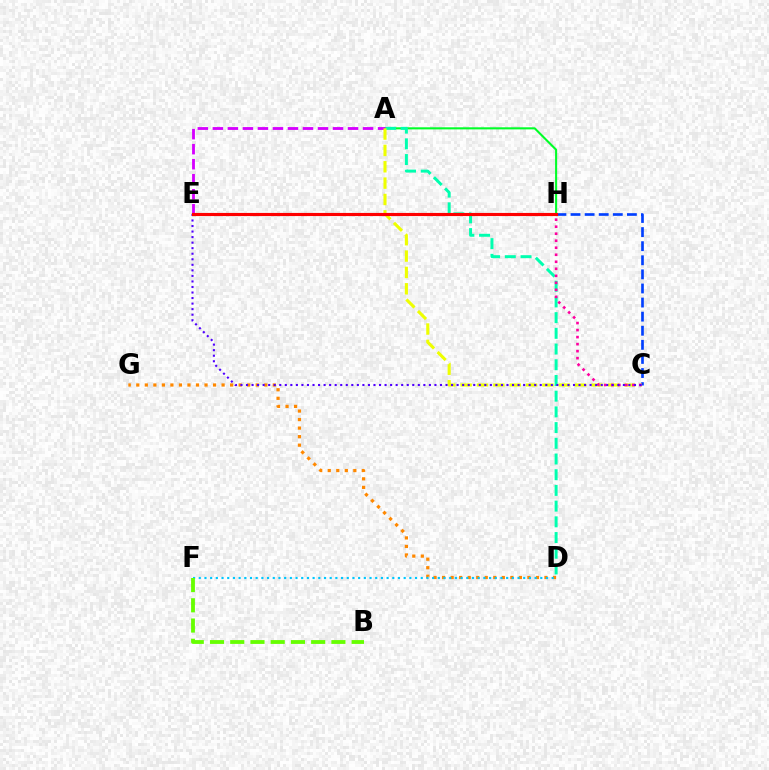{('A', 'H'): [{'color': '#00ff27', 'line_style': 'solid', 'thickness': 1.5}], ('D', 'G'): [{'color': '#ff8800', 'line_style': 'dotted', 'thickness': 2.32}], ('A', 'D'): [{'color': '#00ffaf', 'line_style': 'dashed', 'thickness': 2.13}], ('C', 'H'): [{'color': '#003fff', 'line_style': 'dashed', 'thickness': 1.91}, {'color': '#ff00a0', 'line_style': 'dotted', 'thickness': 1.91}], ('A', 'E'): [{'color': '#d600ff', 'line_style': 'dashed', 'thickness': 2.04}], ('A', 'C'): [{'color': '#eeff00', 'line_style': 'dashed', 'thickness': 2.22}], ('D', 'F'): [{'color': '#00c7ff', 'line_style': 'dotted', 'thickness': 1.55}], ('B', 'F'): [{'color': '#66ff00', 'line_style': 'dashed', 'thickness': 2.75}], ('C', 'E'): [{'color': '#4f00ff', 'line_style': 'dotted', 'thickness': 1.51}], ('E', 'H'): [{'color': '#ff0000', 'line_style': 'solid', 'thickness': 2.26}]}